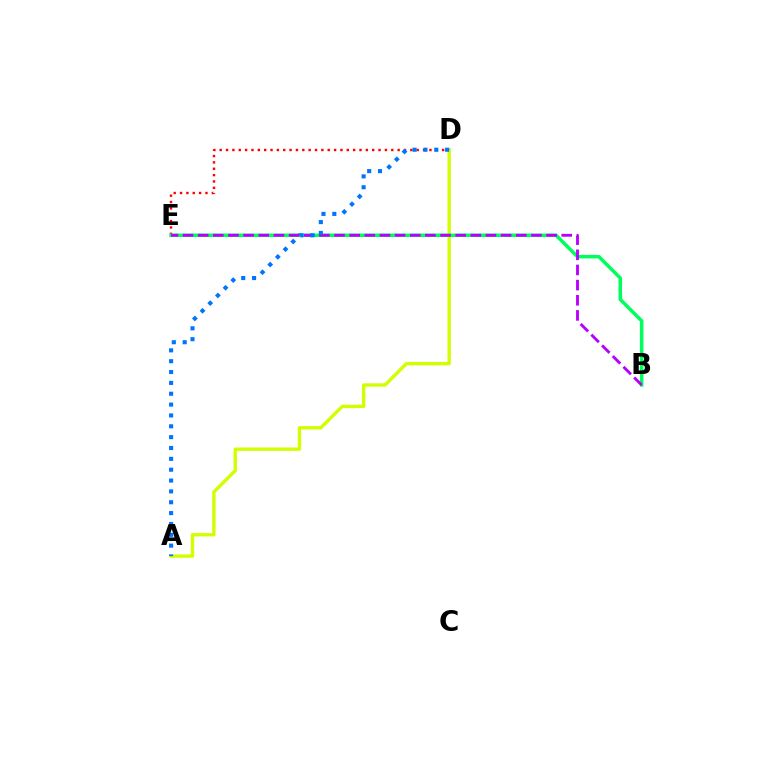{('D', 'E'): [{'color': '#ff0000', 'line_style': 'dotted', 'thickness': 1.73}], ('A', 'D'): [{'color': '#d1ff00', 'line_style': 'solid', 'thickness': 2.43}, {'color': '#0074ff', 'line_style': 'dotted', 'thickness': 2.95}], ('B', 'E'): [{'color': '#00ff5c', 'line_style': 'solid', 'thickness': 2.54}, {'color': '#b900ff', 'line_style': 'dashed', 'thickness': 2.06}]}